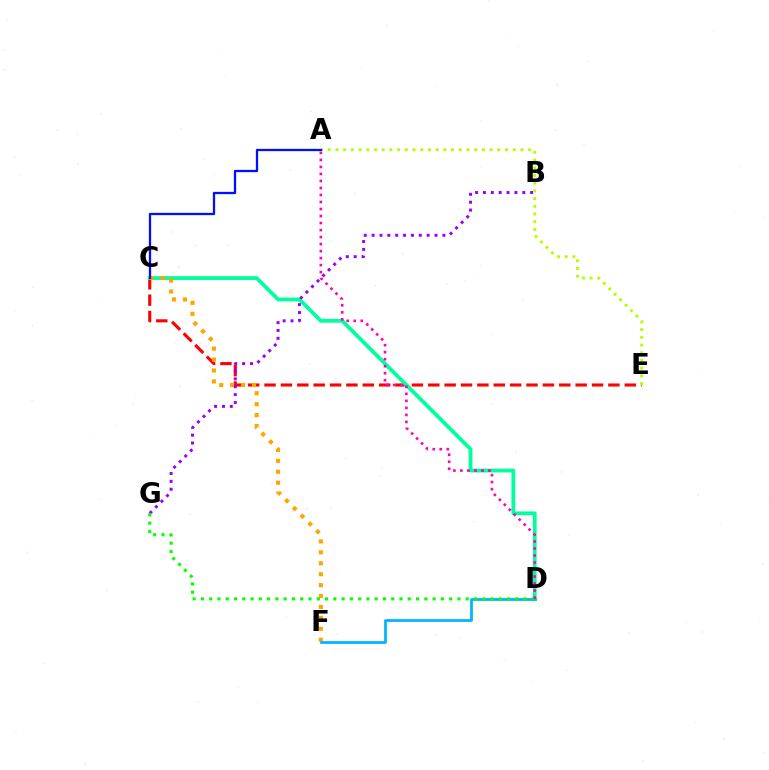{('C', 'E'): [{'color': '#ff0000', 'line_style': 'dashed', 'thickness': 2.22}], ('C', 'D'): [{'color': '#00ff9d', 'line_style': 'solid', 'thickness': 2.72}], ('C', 'F'): [{'color': '#ffa500', 'line_style': 'dotted', 'thickness': 2.97}], ('B', 'G'): [{'color': '#9b00ff', 'line_style': 'dotted', 'thickness': 2.14}], ('A', 'E'): [{'color': '#b3ff00', 'line_style': 'dotted', 'thickness': 2.09}], ('A', 'C'): [{'color': '#0010ff', 'line_style': 'solid', 'thickness': 1.65}], ('D', 'F'): [{'color': '#00b5ff', 'line_style': 'solid', 'thickness': 1.97}], ('D', 'G'): [{'color': '#08ff00', 'line_style': 'dotted', 'thickness': 2.25}], ('A', 'D'): [{'color': '#ff00bd', 'line_style': 'dotted', 'thickness': 1.9}]}